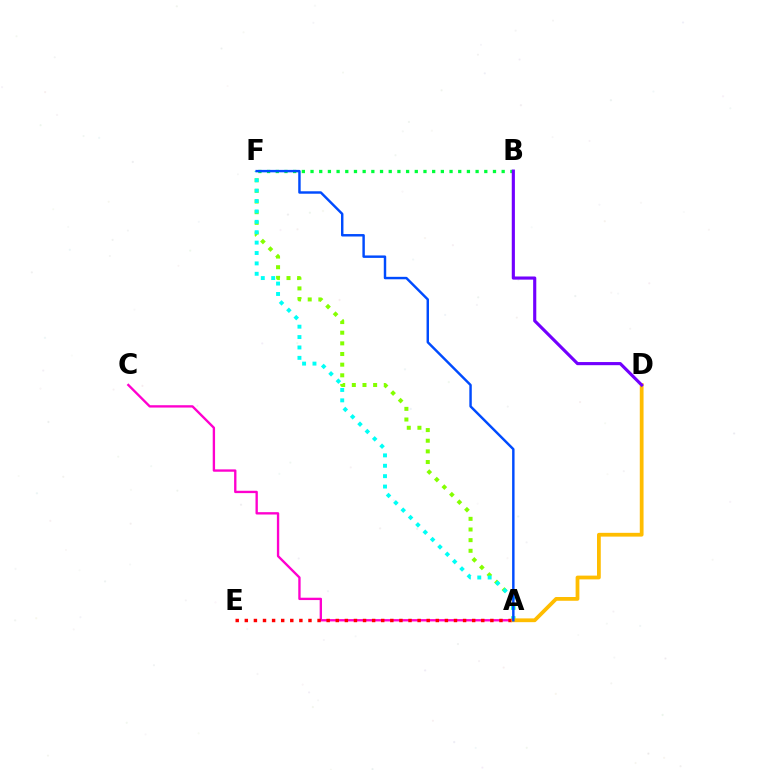{('B', 'F'): [{'color': '#00ff39', 'line_style': 'dotted', 'thickness': 2.36}], ('A', 'F'): [{'color': '#84ff00', 'line_style': 'dotted', 'thickness': 2.89}, {'color': '#00fff6', 'line_style': 'dotted', 'thickness': 2.82}, {'color': '#004bff', 'line_style': 'solid', 'thickness': 1.76}], ('A', 'C'): [{'color': '#ff00cf', 'line_style': 'solid', 'thickness': 1.69}], ('A', 'E'): [{'color': '#ff0000', 'line_style': 'dotted', 'thickness': 2.47}], ('A', 'D'): [{'color': '#ffbd00', 'line_style': 'solid', 'thickness': 2.72}], ('B', 'D'): [{'color': '#7200ff', 'line_style': 'solid', 'thickness': 2.26}]}